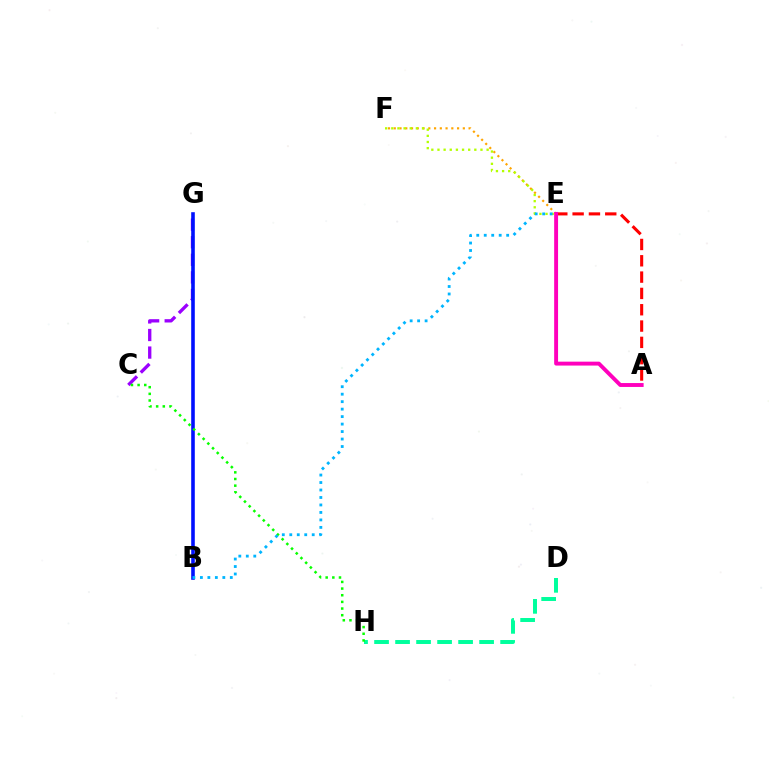{('C', 'G'): [{'color': '#9b00ff', 'line_style': 'dashed', 'thickness': 2.39}], ('D', 'H'): [{'color': '#00ff9d', 'line_style': 'dashed', 'thickness': 2.85}], ('E', 'F'): [{'color': '#ffa500', 'line_style': 'dotted', 'thickness': 1.56}, {'color': '#b3ff00', 'line_style': 'dotted', 'thickness': 1.67}], ('B', 'G'): [{'color': '#0010ff', 'line_style': 'solid', 'thickness': 2.59}], ('C', 'H'): [{'color': '#08ff00', 'line_style': 'dotted', 'thickness': 1.81}], ('B', 'E'): [{'color': '#00b5ff', 'line_style': 'dotted', 'thickness': 2.03}], ('A', 'E'): [{'color': '#ff0000', 'line_style': 'dashed', 'thickness': 2.22}, {'color': '#ff00bd', 'line_style': 'solid', 'thickness': 2.81}]}